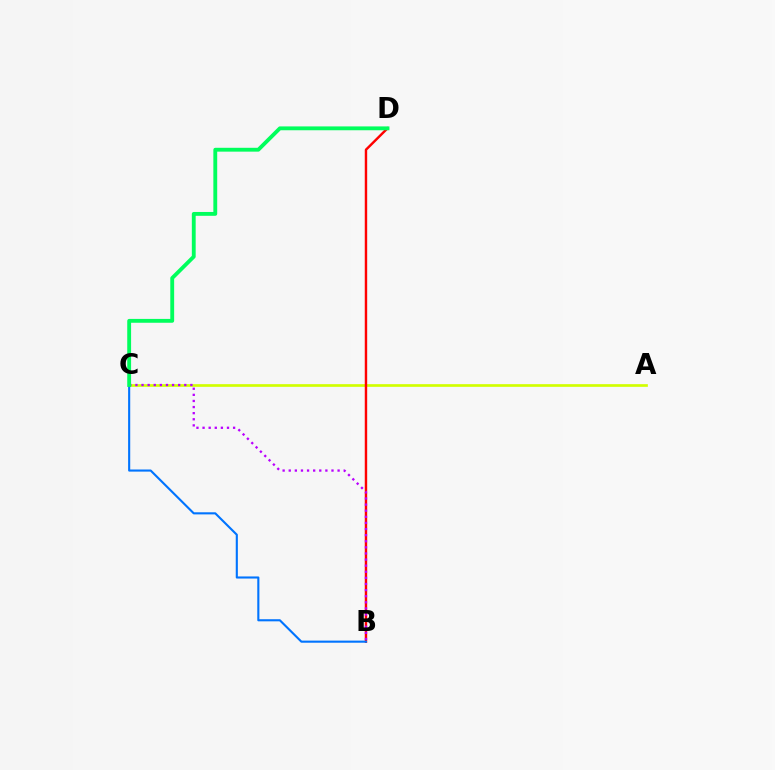{('A', 'C'): [{'color': '#d1ff00', 'line_style': 'solid', 'thickness': 1.93}], ('B', 'D'): [{'color': '#ff0000', 'line_style': 'solid', 'thickness': 1.75}], ('B', 'C'): [{'color': '#0074ff', 'line_style': 'solid', 'thickness': 1.52}, {'color': '#b900ff', 'line_style': 'dotted', 'thickness': 1.66}], ('C', 'D'): [{'color': '#00ff5c', 'line_style': 'solid', 'thickness': 2.77}]}